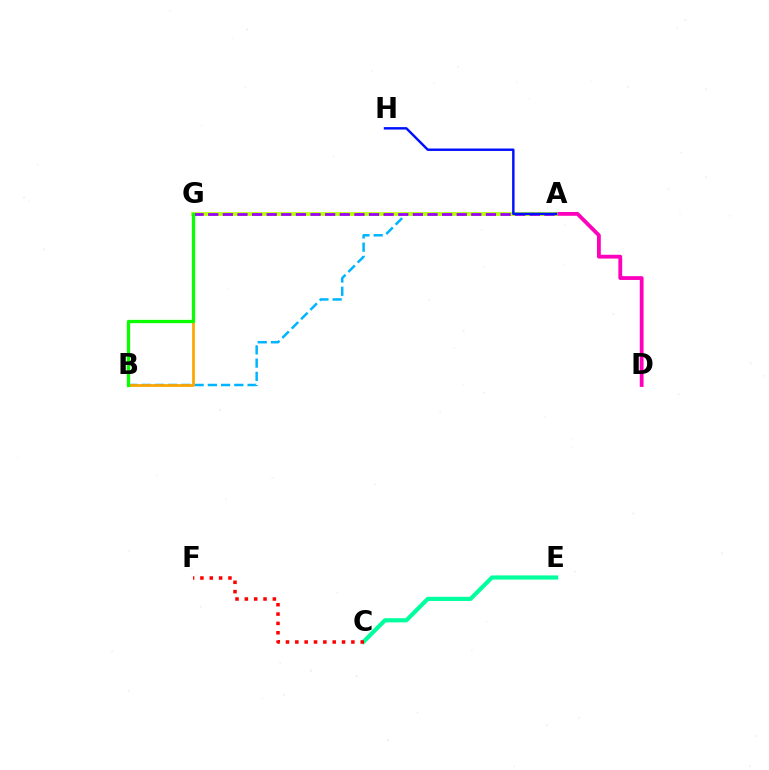{('A', 'D'): [{'color': '#ff00bd', 'line_style': 'solid', 'thickness': 2.74}], ('A', 'B'): [{'color': '#00b5ff', 'line_style': 'dashed', 'thickness': 1.8}], ('A', 'G'): [{'color': '#b3ff00', 'line_style': 'solid', 'thickness': 2.64}, {'color': '#9b00ff', 'line_style': 'dashed', 'thickness': 1.99}], ('C', 'E'): [{'color': '#00ff9d', 'line_style': 'solid', 'thickness': 3.0}], ('A', 'H'): [{'color': '#0010ff', 'line_style': 'solid', 'thickness': 1.75}], ('B', 'G'): [{'color': '#ffa500', 'line_style': 'solid', 'thickness': 1.98}, {'color': '#08ff00', 'line_style': 'solid', 'thickness': 2.35}], ('C', 'F'): [{'color': '#ff0000', 'line_style': 'dotted', 'thickness': 2.54}]}